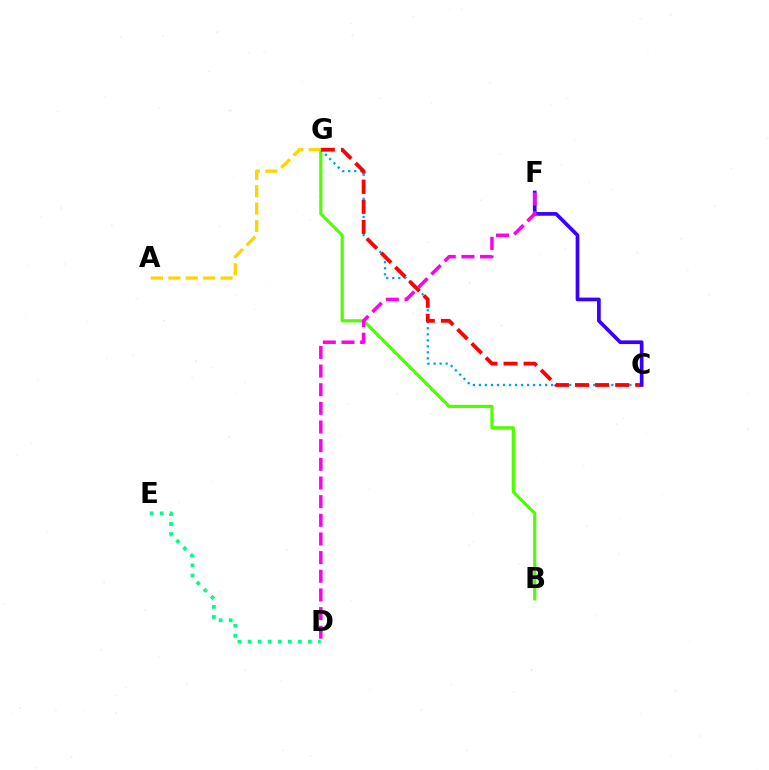{('B', 'G'): [{'color': '#4fff00', 'line_style': 'solid', 'thickness': 2.28}], ('C', 'G'): [{'color': '#009eff', 'line_style': 'dotted', 'thickness': 1.64}, {'color': '#ff0000', 'line_style': 'dashed', 'thickness': 2.73}], ('D', 'E'): [{'color': '#00ff86', 'line_style': 'dotted', 'thickness': 2.73}], ('C', 'F'): [{'color': '#3700ff', 'line_style': 'solid', 'thickness': 2.65}], ('D', 'F'): [{'color': '#ff00ed', 'line_style': 'dashed', 'thickness': 2.53}], ('A', 'G'): [{'color': '#ffd500', 'line_style': 'dashed', 'thickness': 2.36}]}